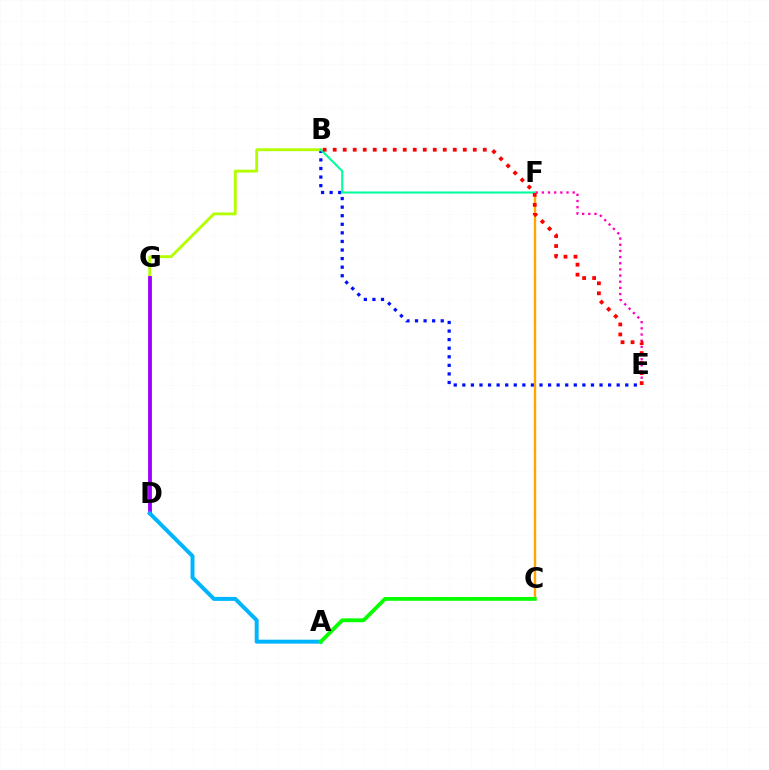{('B', 'E'): [{'color': '#0010ff', 'line_style': 'dotted', 'thickness': 2.33}, {'color': '#ff0000', 'line_style': 'dotted', 'thickness': 2.72}], ('C', 'F'): [{'color': '#ffa500', 'line_style': 'solid', 'thickness': 1.71}], ('B', 'G'): [{'color': '#b3ff00', 'line_style': 'solid', 'thickness': 2.06}], ('E', 'F'): [{'color': '#ff00bd', 'line_style': 'dotted', 'thickness': 1.67}], ('D', 'G'): [{'color': '#9b00ff', 'line_style': 'solid', 'thickness': 2.75}], ('A', 'D'): [{'color': '#00b5ff', 'line_style': 'solid', 'thickness': 2.85}], ('B', 'F'): [{'color': '#00ff9d', 'line_style': 'solid', 'thickness': 1.51}], ('A', 'C'): [{'color': '#08ff00', 'line_style': 'solid', 'thickness': 2.77}]}